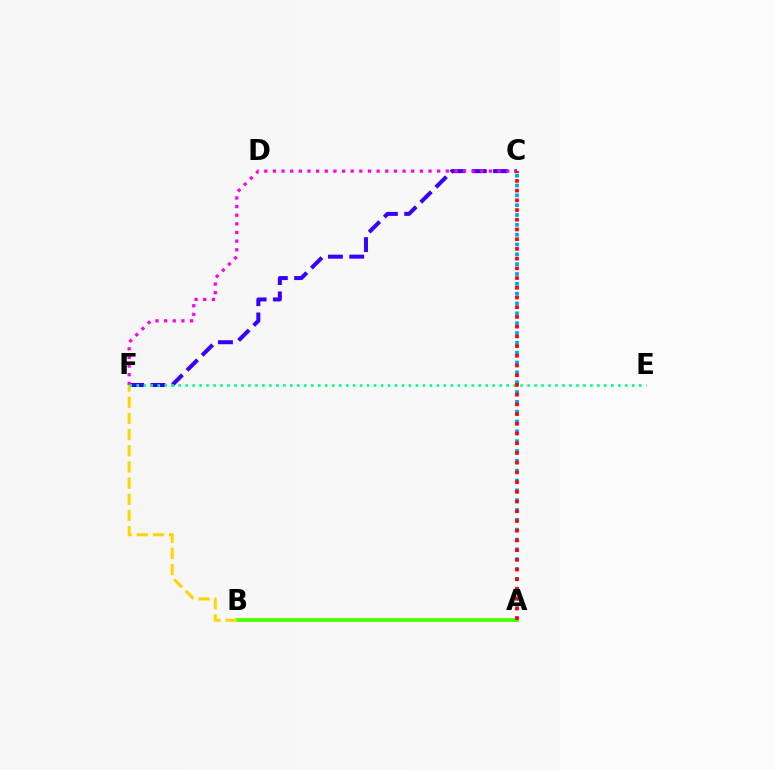{('A', 'B'): [{'color': '#4fff00', 'line_style': 'solid', 'thickness': 2.75}], ('C', 'F'): [{'color': '#3700ff', 'line_style': 'dashed', 'thickness': 2.89}, {'color': '#ff00ed', 'line_style': 'dotted', 'thickness': 2.35}], ('B', 'F'): [{'color': '#ffd500', 'line_style': 'dashed', 'thickness': 2.2}], ('E', 'F'): [{'color': '#00ff86', 'line_style': 'dotted', 'thickness': 1.9}], ('A', 'C'): [{'color': '#009eff', 'line_style': 'dotted', 'thickness': 2.67}, {'color': '#ff0000', 'line_style': 'dotted', 'thickness': 2.64}]}